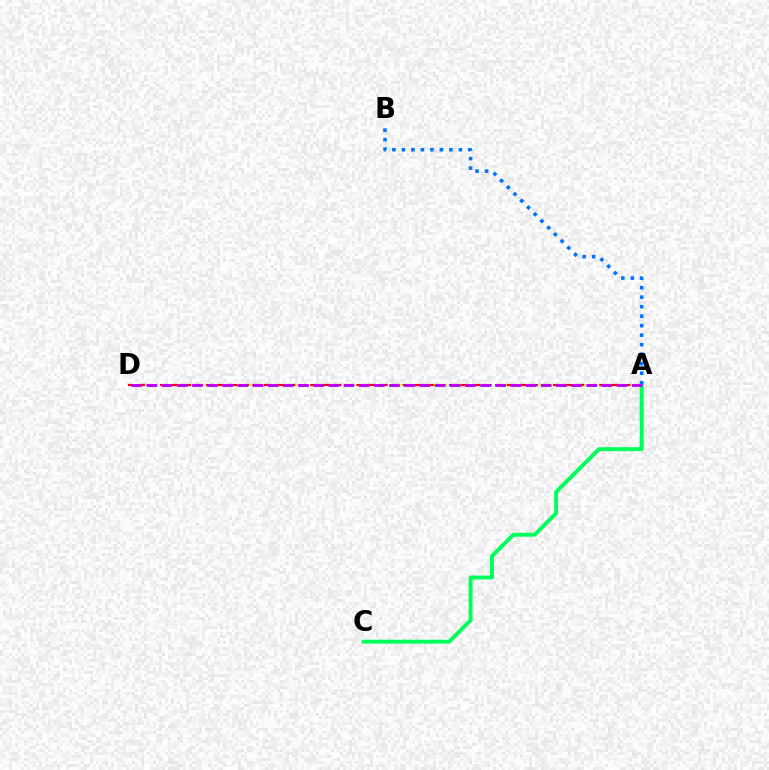{('A', 'D'): [{'color': '#d1ff00', 'line_style': 'dotted', 'thickness': 1.51}, {'color': '#ff0000', 'line_style': 'dashed', 'thickness': 1.57}, {'color': '#b900ff', 'line_style': 'dashed', 'thickness': 2.06}], ('A', 'C'): [{'color': '#00ff5c', 'line_style': 'solid', 'thickness': 2.82}], ('A', 'B'): [{'color': '#0074ff', 'line_style': 'dotted', 'thickness': 2.58}]}